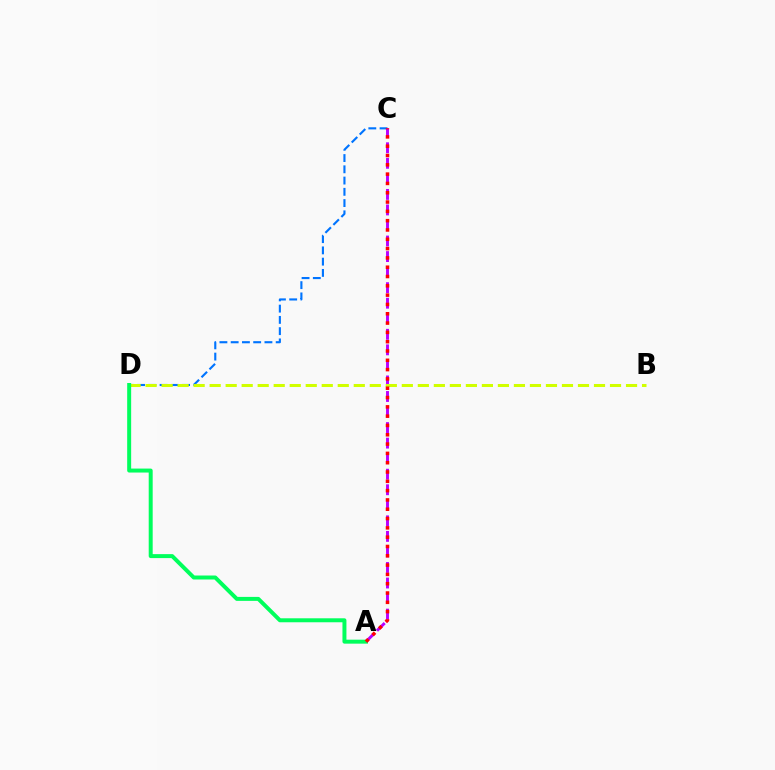{('C', 'D'): [{'color': '#0074ff', 'line_style': 'dashed', 'thickness': 1.53}], ('A', 'C'): [{'color': '#b900ff', 'line_style': 'dashed', 'thickness': 2.11}, {'color': '#ff0000', 'line_style': 'dotted', 'thickness': 2.53}], ('B', 'D'): [{'color': '#d1ff00', 'line_style': 'dashed', 'thickness': 2.18}], ('A', 'D'): [{'color': '#00ff5c', 'line_style': 'solid', 'thickness': 2.86}]}